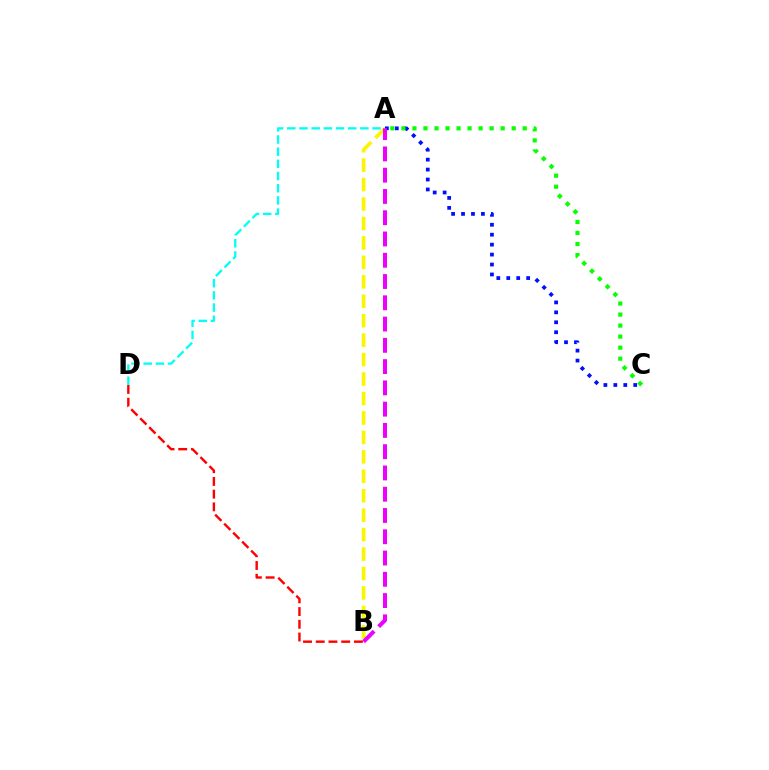{('B', 'D'): [{'color': '#ff0000', 'line_style': 'dashed', 'thickness': 1.73}], ('A', 'D'): [{'color': '#00fff6', 'line_style': 'dashed', 'thickness': 1.66}], ('A', 'C'): [{'color': '#0010ff', 'line_style': 'dotted', 'thickness': 2.7}, {'color': '#08ff00', 'line_style': 'dotted', 'thickness': 3.0}], ('A', 'B'): [{'color': '#fcf500', 'line_style': 'dashed', 'thickness': 2.64}, {'color': '#ee00ff', 'line_style': 'dashed', 'thickness': 2.89}]}